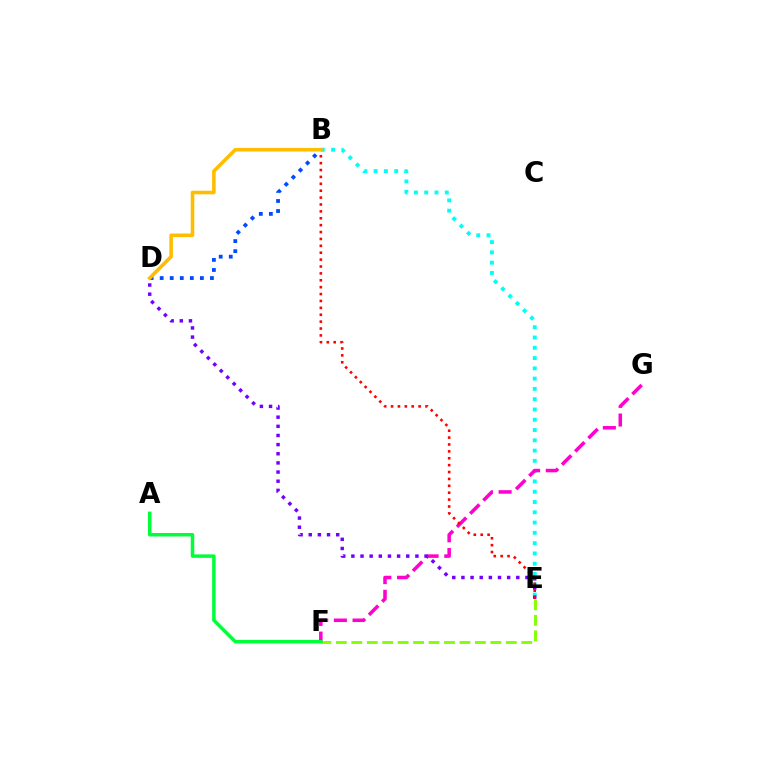{('B', 'E'): [{'color': '#00fff6', 'line_style': 'dotted', 'thickness': 2.79}, {'color': '#ff0000', 'line_style': 'dotted', 'thickness': 1.87}], ('F', 'G'): [{'color': '#ff00cf', 'line_style': 'dashed', 'thickness': 2.54}], ('B', 'D'): [{'color': '#004bff', 'line_style': 'dotted', 'thickness': 2.73}, {'color': '#ffbd00', 'line_style': 'solid', 'thickness': 2.58}], ('D', 'E'): [{'color': '#7200ff', 'line_style': 'dotted', 'thickness': 2.49}], ('E', 'F'): [{'color': '#84ff00', 'line_style': 'dashed', 'thickness': 2.1}], ('A', 'F'): [{'color': '#00ff39', 'line_style': 'solid', 'thickness': 2.5}]}